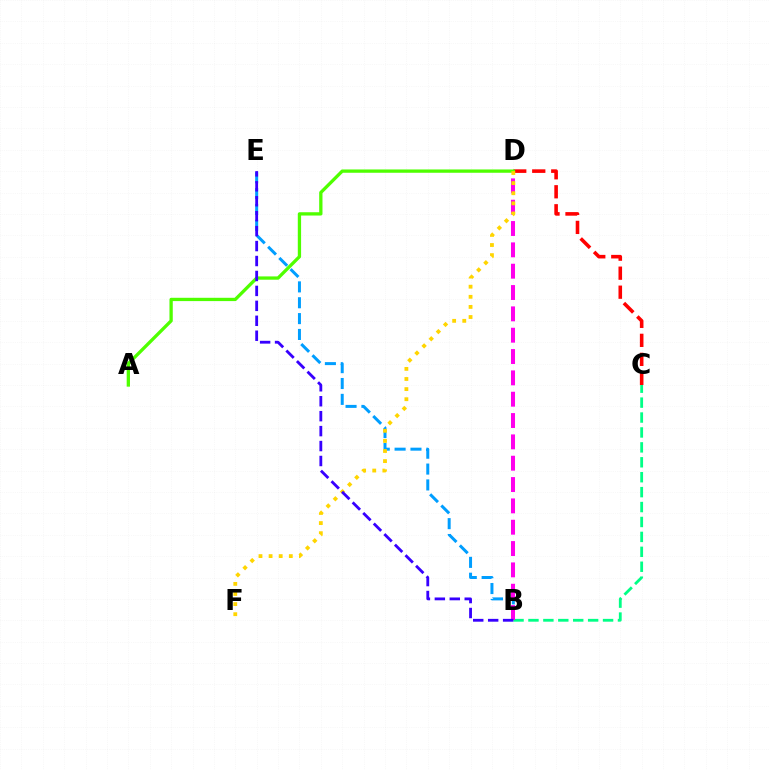{('C', 'D'): [{'color': '#ff0000', 'line_style': 'dashed', 'thickness': 2.58}], ('B', 'E'): [{'color': '#009eff', 'line_style': 'dashed', 'thickness': 2.15}, {'color': '#3700ff', 'line_style': 'dashed', 'thickness': 2.03}], ('B', 'C'): [{'color': '#00ff86', 'line_style': 'dashed', 'thickness': 2.03}], ('B', 'D'): [{'color': '#ff00ed', 'line_style': 'dashed', 'thickness': 2.9}], ('A', 'D'): [{'color': '#4fff00', 'line_style': 'solid', 'thickness': 2.38}], ('D', 'F'): [{'color': '#ffd500', 'line_style': 'dotted', 'thickness': 2.75}]}